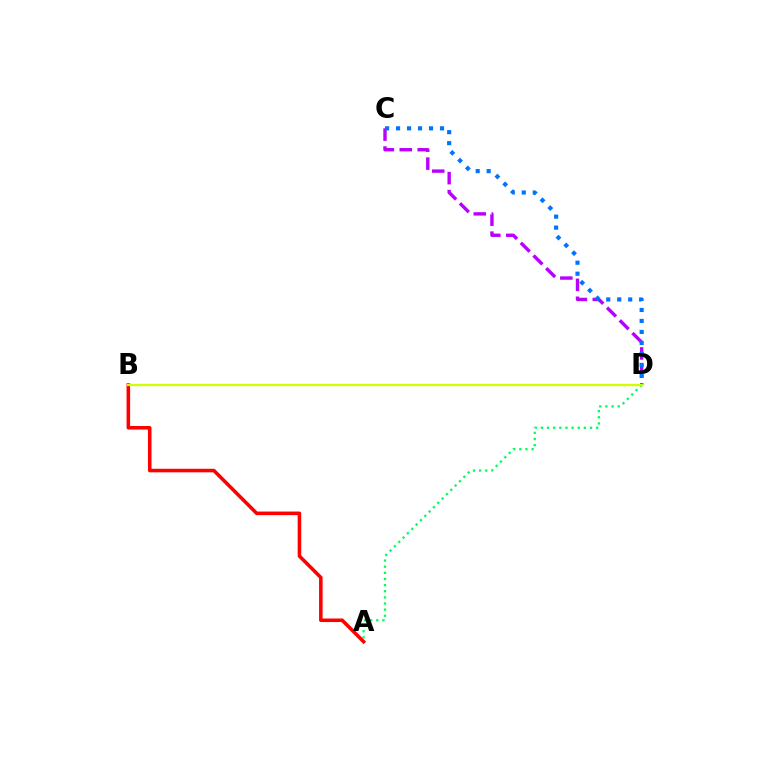{('C', 'D'): [{'color': '#b900ff', 'line_style': 'dashed', 'thickness': 2.44}, {'color': '#0074ff', 'line_style': 'dotted', 'thickness': 2.99}], ('A', 'D'): [{'color': '#00ff5c', 'line_style': 'dotted', 'thickness': 1.67}], ('A', 'B'): [{'color': '#ff0000', 'line_style': 'solid', 'thickness': 2.56}], ('B', 'D'): [{'color': '#d1ff00', 'line_style': 'solid', 'thickness': 1.66}]}